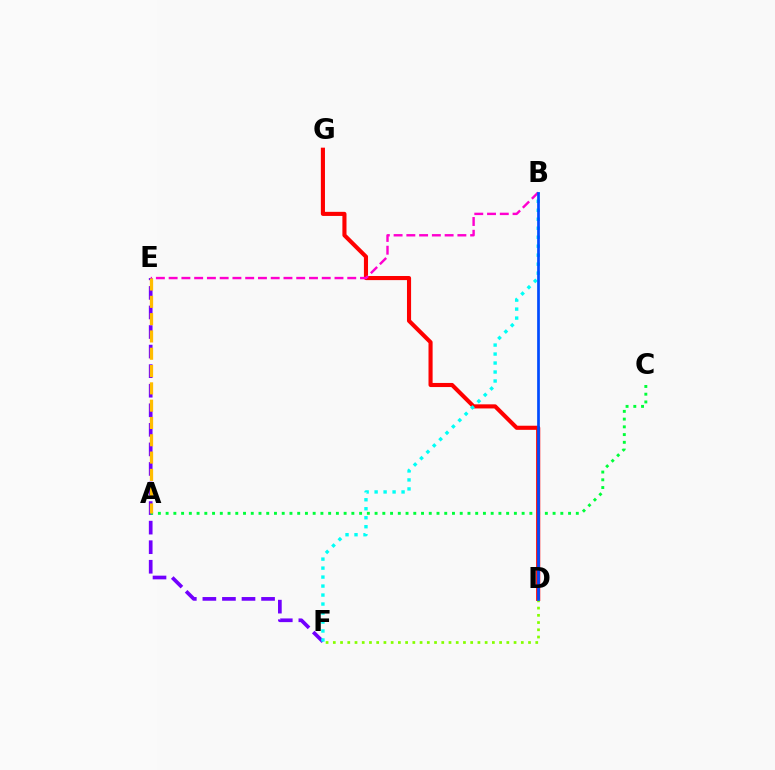{('E', 'F'): [{'color': '#7200ff', 'line_style': 'dashed', 'thickness': 2.66}], ('A', 'C'): [{'color': '#00ff39', 'line_style': 'dotted', 'thickness': 2.1}], ('D', 'G'): [{'color': '#ff0000', 'line_style': 'solid', 'thickness': 2.96}], ('B', 'F'): [{'color': '#00fff6', 'line_style': 'dotted', 'thickness': 2.44}], ('D', 'F'): [{'color': '#84ff00', 'line_style': 'dotted', 'thickness': 1.96}], ('B', 'E'): [{'color': '#ff00cf', 'line_style': 'dashed', 'thickness': 1.73}], ('A', 'E'): [{'color': '#ffbd00', 'line_style': 'dashed', 'thickness': 2.35}], ('B', 'D'): [{'color': '#004bff', 'line_style': 'solid', 'thickness': 1.95}]}